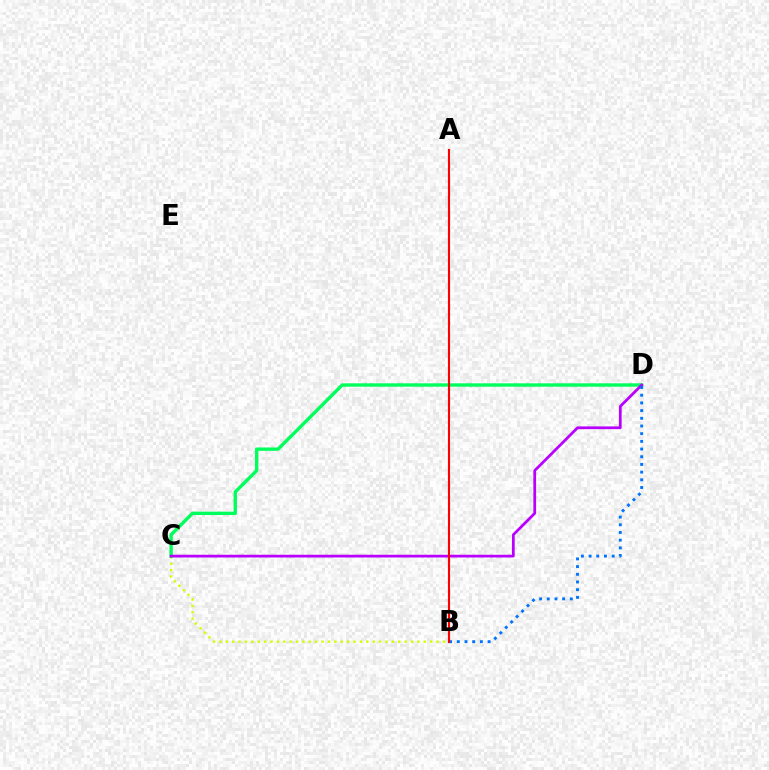{('B', 'C'): [{'color': '#d1ff00', 'line_style': 'dotted', 'thickness': 1.74}], ('C', 'D'): [{'color': '#00ff5c', 'line_style': 'solid', 'thickness': 2.44}, {'color': '#b900ff', 'line_style': 'solid', 'thickness': 1.98}], ('B', 'D'): [{'color': '#0074ff', 'line_style': 'dotted', 'thickness': 2.09}], ('A', 'B'): [{'color': '#ff0000', 'line_style': 'solid', 'thickness': 1.54}]}